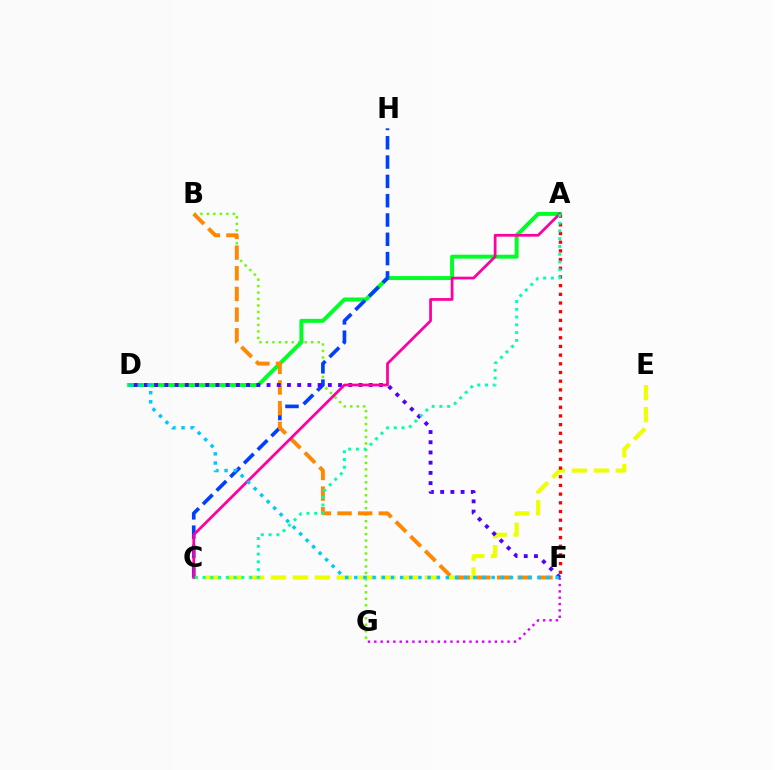{('B', 'G'): [{'color': '#66ff00', 'line_style': 'dotted', 'thickness': 1.76}], ('A', 'D'): [{'color': '#00ff27', 'line_style': 'solid', 'thickness': 2.85}], ('C', 'E'): [{'color': '#eeff00', 'line_style': 'dashed', 'thickness': 2.98}], ('C', 'H'): [{'color': '#003fff', 'line_style': 'dashed', 'thickness': 2.62}], ('B', 'F'): [{'color': '#ff8800', 'line_style': 'dashed', 'thickness': 2.81}], ('A', 'F'): [{'color': '#ff0000', 'line_style': 'dotted', 'thickness': 2.36}], ('D', 'F'): [{'color': '#4f00ff', 'line_style': 'dotted', 'thickness': 2.78}, {'color': '#00c7ff', 'line_style': 'dotted', 'thickness': 2.49}], ('F', 'G'): [{'color': '#d600ff', 'line_style': 'dotted', 'thickness': 1.72}], ('A', 'C'): [{'color': '#ff00a0', 'line_style': 'solid', 'thickness': 1.98}, {'color': '#00ffaf', 'line_style': 'dotted', 'thickness': 2.11}]}